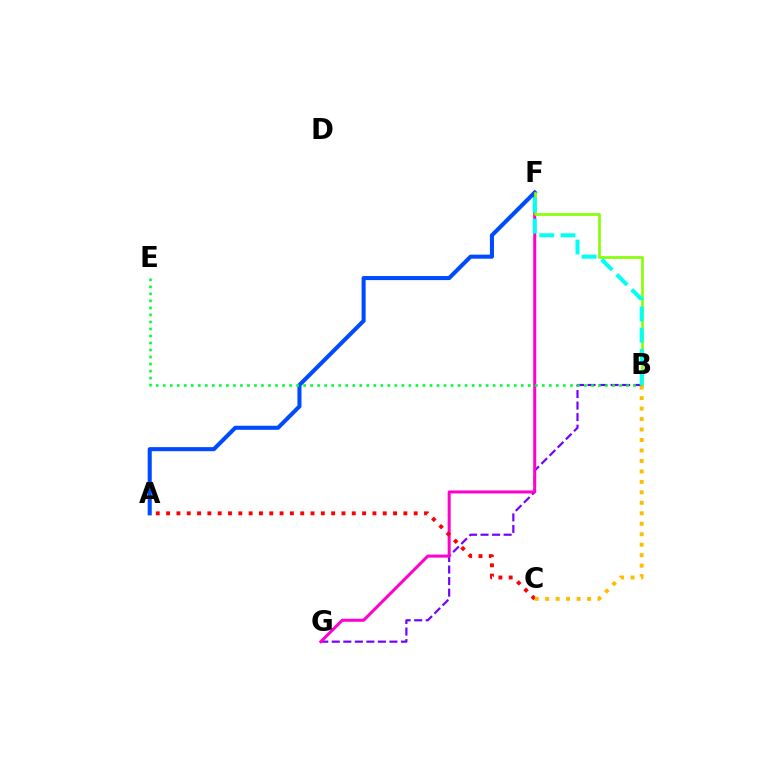{('B', 'G'): [{'color': '#7200ff', 'line_style': 'dashed', 'thickness': 1.57}], ('F', 'G'): [{'color': '#ff00cf', 'line_style': 'solid', 'thickness': 2.17}], ('A', 'F'): [{'color': '#004bff', 'line_style': 'solid', 'thickness': 2.93}], ('B', 'F'): [{'color': '#84ff00', 'line_style': 'solid', 'thickness': 1.89}, {'color': '#00fff6', 'line_style': 'dashed', 'thickness': 2.88}], ('B', 'E'): [{'color': '#00ff39', 'line_style': 'dotted', 'thickness': 1.91}], ('A', 'C'): [{'color': '#ff0000', 'line_style': 'dotted', 'thickness': 2.8}], ('B', 'C'): [{'color': '#ffbd00', 'line_style': 'dotted', 'thickness': 2.85}]}